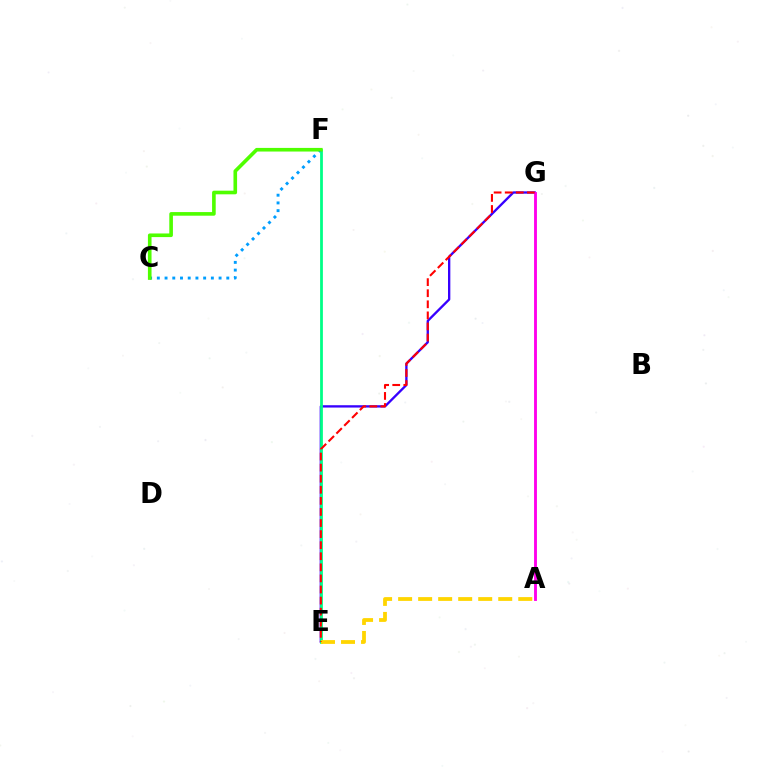{('E', 'G'): [{'color': '#3700ff', 'line_style': 'solid', 'thickness': 1.68}, {'color': '#ff0000', 'line_style': 'dashed', 'thickness': 1.51}], ('E', 'F'): [{'color': '#00ff86', 'line_style': 'solid', 'thickness': 2.0}], ('C', 'F'): [{'color': '#009eff', 'line_style': 'dotted', 'thickness': 2.1}, {'color': '#4fff00', 'line_style': 'solid', 'thickness': 2.61}], ('A', 'E'): [{'color': '#ffd500', 'line_style': 'dashed', 'thickness': 2.72}], ('A', 'G'): [{'color': '#ff00ed', 'line_style': 'solid', 'thickness': 2.07}]}